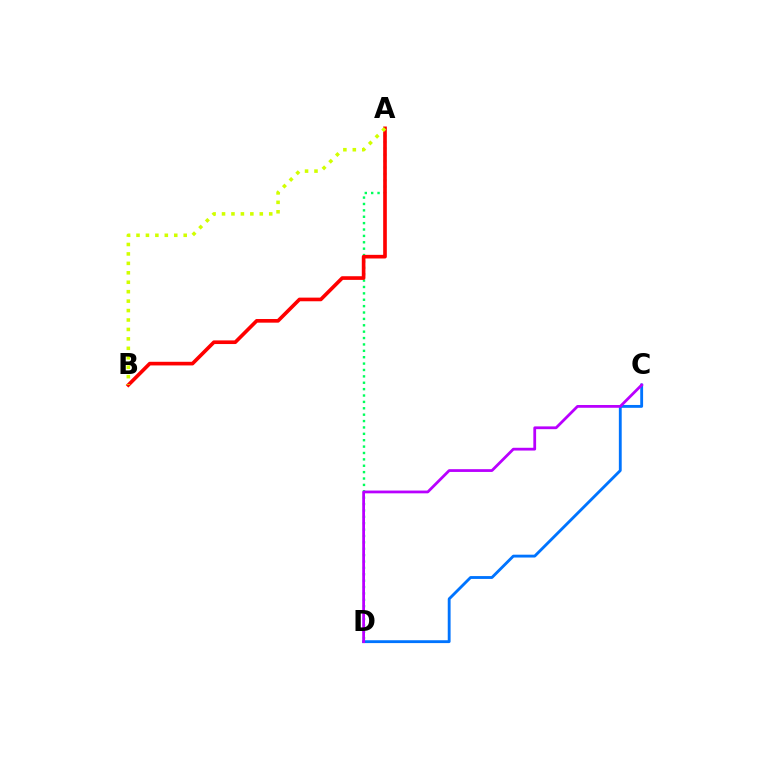{('A', 'D'): [{'color': '#00ff5c', 'line_style': 'dotted', 'thickness': 1.73}], ('C', 'D'): [{'color': '#0074ff', 'line_style': 'solid', 'thickness': 2.05}, {'color': '#b900ff', 'line_style': 'solid', 'thickness': 2.0}], ('A', 'B'): [{'color': '#ff0000', 'line_style': 'solid', 'thickness': 2.63}, {'color': '#d1ff00', 'line_style': 'dotted', 'thickness': 2.56}]}